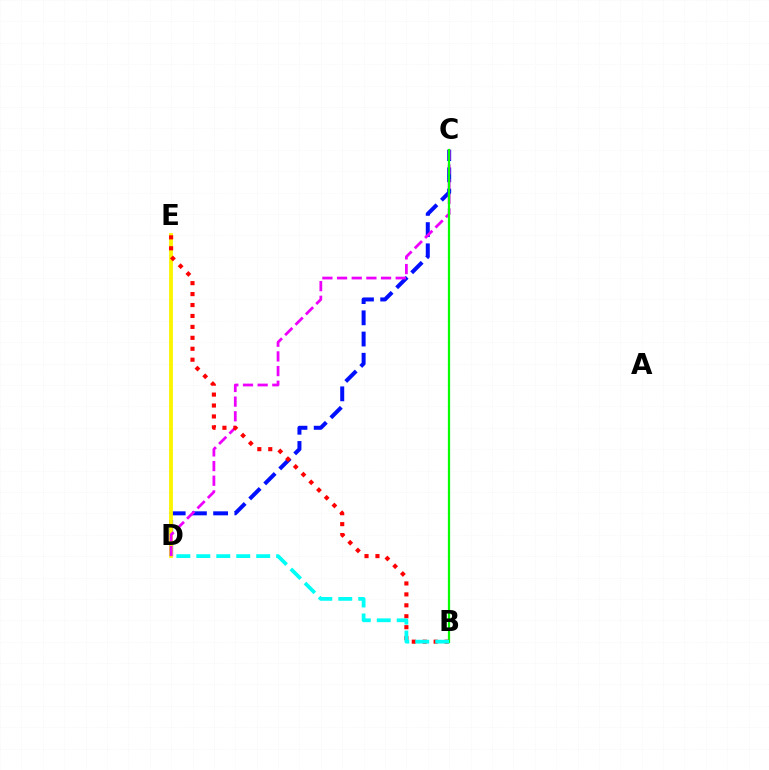{('C', 'D'): [{'color': '#0010ff', 'line_style': 'dashed', 'thickness': 2.88}, {'color': '#ee00ff', 'line_style': 'dashed', 'thickness': 1.99}], ('D', 'E'): [{'color': '#fcf500', 'line_style': 'solid', 'thickness': 2.75}], ('B', 'C'): [{'color': '#08ff00', 'line_style': 'solid', 'thickness': 1.62}], ('B', 'E'): [{'color': '#ff0000', 'line_style': 'dotted', 'thickness': 2.97}], ('B', 'D'): [{'color': '#00fff6', 'line_style': 'dashed', 'thickness': 2.71}]}